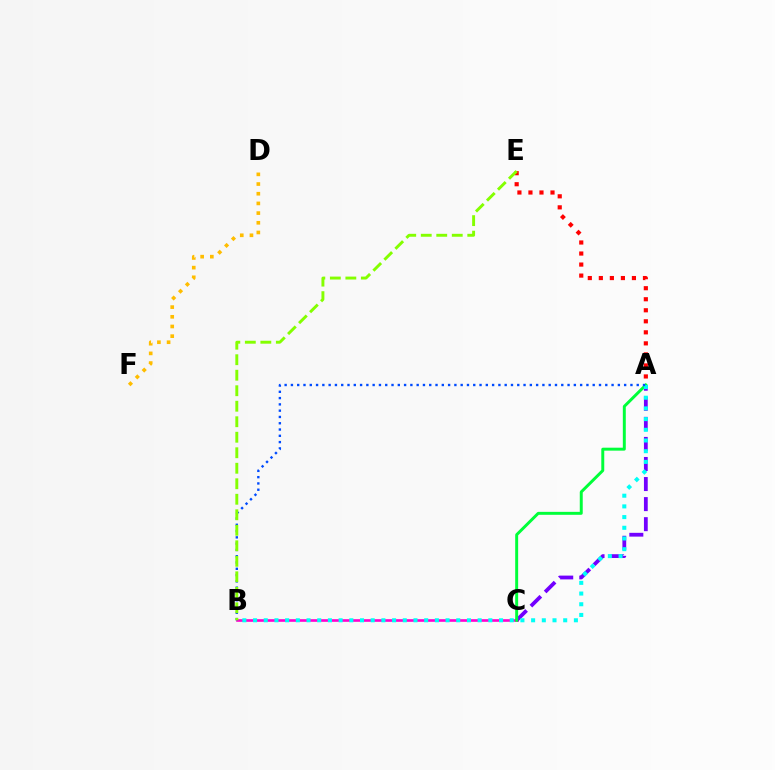{('B', 'C'): [{'color': '#ff00cf', 'line_style': 'solid', 'thickness': 1.89}], ('A', 'C'): [{'color': '#7200ff', 'line_style': 'dashed', 'thickness': 2.73}, {'color': '#00ff39', 'line_style': 'solid', 'thickness': 2.13}], ('D', 'F'): [{'color': '#ffbd00', 'line_style': 'dotted', 'thickness': 2.63}], ('A', 'B'): [{'color': '#00fff6', 'line_style': 'dotted', 'thickness': 2.91}, {'color': '#004bff', 'line_style': 'dotted', 'thickness': 1.71}], ('A', 'E'): [{'color': '#ff0000', 'line_style': 'dotted', 'thickness': 3.0}], ('B', 'E'): [{'color': '#84ff00', 'line_style': 'dashed', 'thickness': 2.11}]}